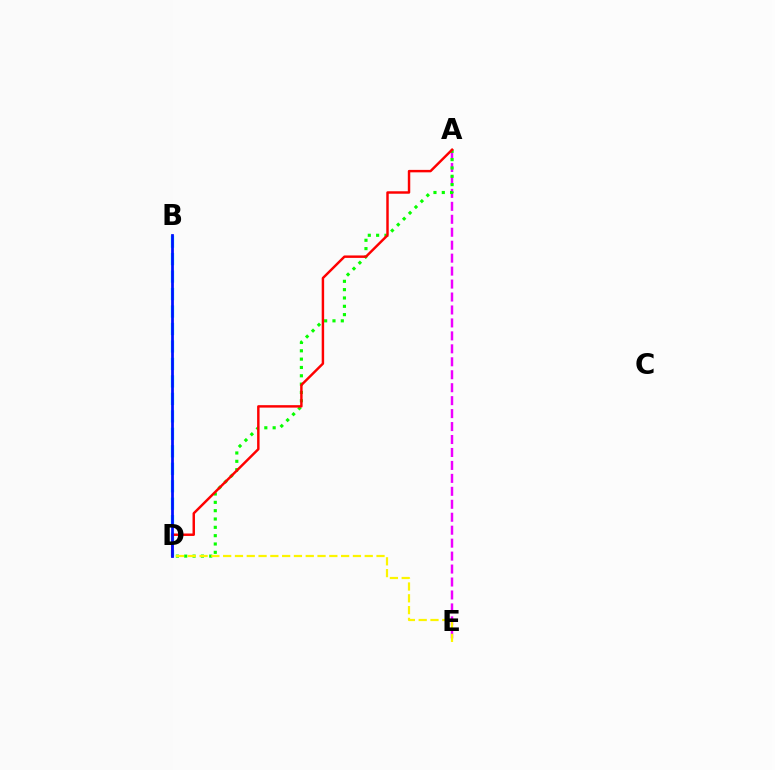{('B', 'D'): [{'color': '#00fff6', 'line_style': 'dashed', 'thickness': 2.37}, {'color': '#0010ff', 'line_style': 'solid', 'thickness': 1.99}], ('A', 'E'): [{'color': '#ee00ff', 'line_style': 'dashed', 'thickness': 1.76}], ('A', 'D'): [{'color': '#08ff00', 'line_style': 'dotted', 'thickness': 2.26}, {'color': '#ff0000', 'line_style': 'solid', 'thickness': 1.76}], ('D', 'E'): [{'color': '#fcf500', 'line_style': 'dashed', 'thickness': 1.6}]}